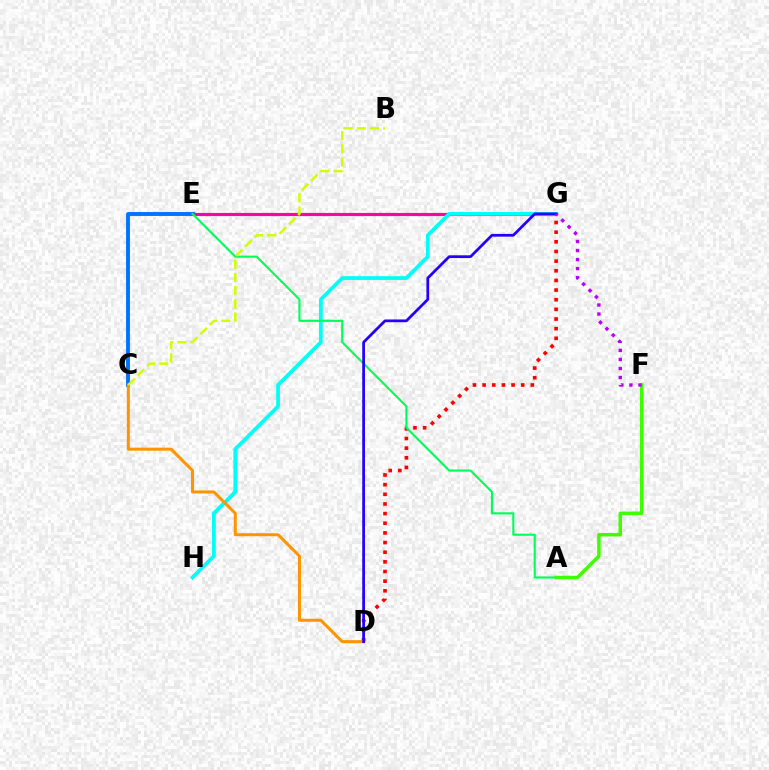{('C', 'E'): [{'color': '#0074ff', 'line_style': 'solid', 'thickness': 2.8}], ('E', 'G'): [{'color': '#ff00ac', 'line_style': 'solid', 'thickness': 2.28}], ('G', 'H'): [{'color': '#00fff6', 'line_style': 'solid', 'thickness': 2.7}], ('D', 'G'): [{'color': '#ff0000', 'line_style': 'dotted', 'thickness': 2.62}, {'color': '#2500ff', 'line_style': 'solid', 'thickness': 1.98}], ('C', 'D'): [{'color': '#ff9400', 'line_style': 'solid', 'thickness': 2.16}], ('A', 'E'): [{'color': '#00ff5c', 'line_style': 'solid', 'thickness': 1.53}], ('B', 'C'): [{'color': '#d1ff00', 'line_style': 'dashed', 'thickness': 1.79}], ('A', 'F'): [{'color': '#3dff00', 'line_style': 'solid', 'thickness': 2.52}], ('F', 'G'): [{'color': '#b900ff', 'line_style': 'dotted', 'thickness': 2.46}]}